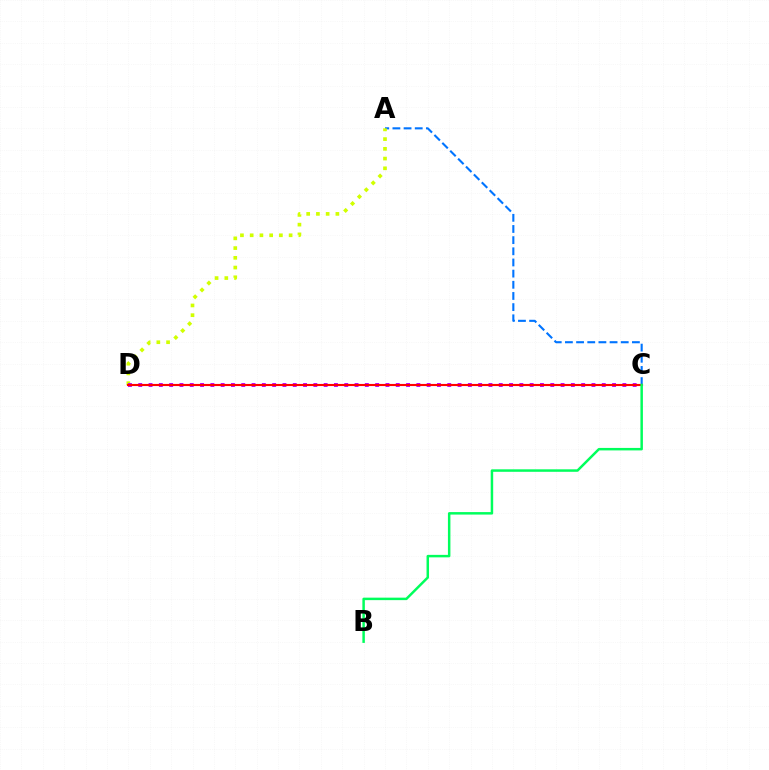{('A', 'C'): [{'color': '#0074ff', 'line_style': 'dashed', 'thickness': 1.52}], ('A', 'D'): [{'color': '#d1ff00', 'line_style': 'dotted', 'thickness': 2.65}], ('C', 'D'): [{'color': '#b900ff', 'line_style': 'dotted', 'thickness': 2.8}, {'color': '#ff0000', 'line_style': 'solid', 'thickness': 1.53}], ('B', 'C'): [{'color': '#00ff5c', 'line_style': 'solid', 'thickness': 1.79}]}